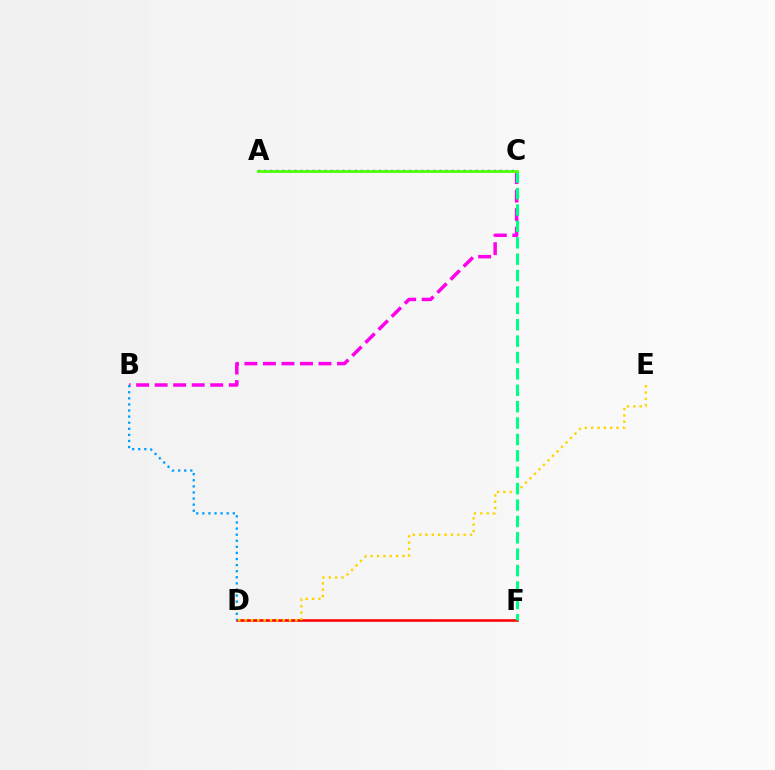{('B', 'C'): [{'color': '#ff00ed', 'line_style': 'dashed', 'thickness': 2.52}], ('A', 'C'): [{'color': '#3700ff', 'line_style': 'dotted', 'thickness': 1.64}, {'color': '#4fff00', 'line_style': 'solid', 'thickness': 2.03}], ('D', 'F'): [{'color': '#ff0000', 'line_style': 'solid', 'thickness': 1.87}], ('D', 'E'): [{'color': '#ffd500', 'line_style': 'dotted', 'thickness': 1.72}], ('B', 'D'): [{'color': '#009eff', 'line_style': 'dotted', 'thickness': 1.65}], ('C', 'F'): [{'color': '#00ff86', 'line_style': 'dashed', 'thickness': 2.23}]}